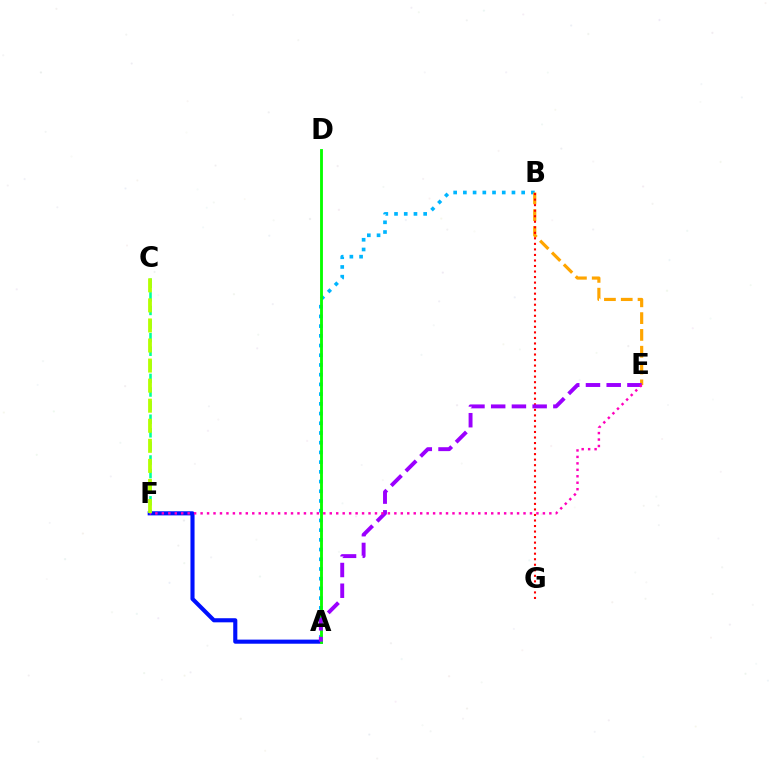{('A', 'B'): [{'color': '#00b5ff', 'line_style': 'dotted', 'thickness': 2.64}], ('A', 'F'): [{'color': '#0010ff', 'line_style': 'solid', 'thickness': 2.95}], ('A', 'D'): [{'color': '#08ff00', 'line_style': 'solid', 'thickness': 2.05}], ('C', 'F'): [{'color': '#00ff9d', 'line_style': 'dashed', 'thickness': 1.85}, {'color': '#b3ff00', 'line_style': 'dashed', 'thickness': 2.73}], ('B', 'E'): [{'color': '#ffa500', 'line_style': 'dashed', 'thickness': 2.28}], ('B', 'G'): [{'color': '#ff0000', 'line_style': 'dotted', 'thickness': 1.5}], ('A', 'E'): [{'color': '#9b00ff', 'line_style': 'dashed', 'thickness': 2.82}], ('E', 'F'): [{'color': '#ff00bd', 'line_style': 'dotted', 'thickness': 1.75}]}